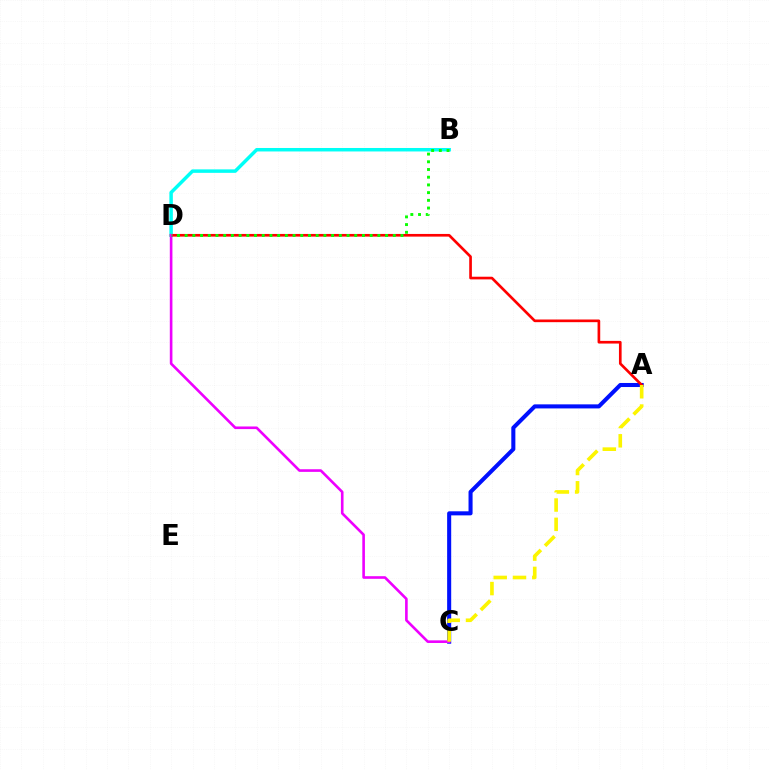{('B', 'D'): [{'color': '#00fff6', 'line_style': 'solid', 'thickness': 2.5}, {'color': '#08ff00', 'line_style': 'dotted', 'thickness': 2.09}], ('A', 'C'): [{'color': '#0010ff', 'line_style': 'solid', 'thickness': 2.92}, {'color': '#fcf500', 'line_style': 'dashed', 'thickness': 2.62}], ('A', 'D'): [{'color': '#ff0000', 'line_style': 'solid', 'thickness': 1.92}], ('C', 'D'): [{'color': '#ee00ff', 'line_style': 'solid', 'thickness': 1.89}]}